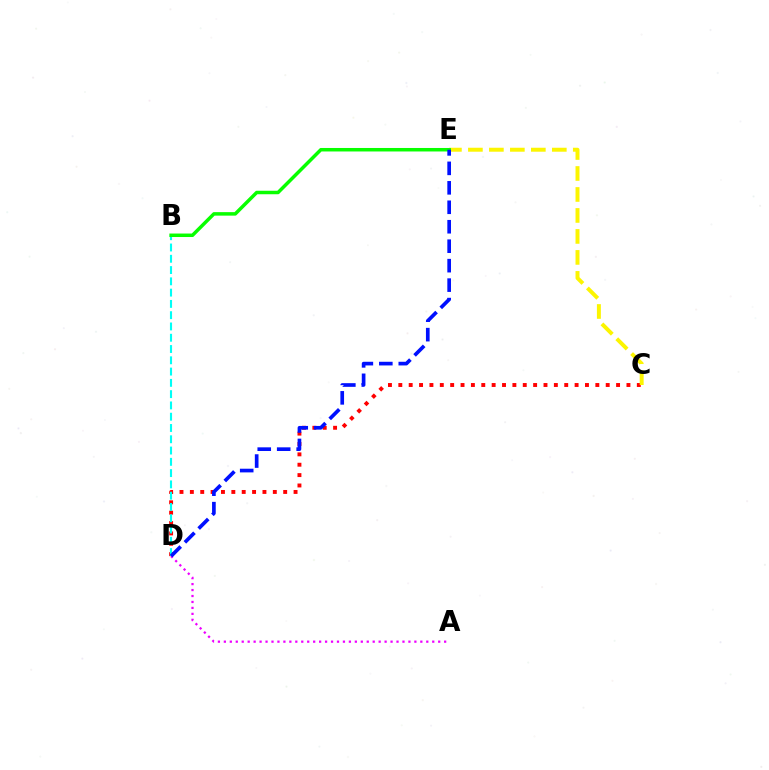{('C', 'D'): [{'color': '#ff0000', 'line_style': 'dotted', 'thickness': 2.82}], ('B', 'D'): [{'color': '#00fff6', 'line_style': 'dashed', 'thickness': 1.53}], ('C', 'E'): [{'color': '#fcf500', 'line_style': 'dashed', 'thickness': 2.85}], ('B', 'E'): [{'color': '#08ff00', 'line_style': 'solid', 'thickness': 2.51}], ('A', 'D'): [{'color': '#ee00ff', 'line_style': 'dotted', 'thickness': 1.62}], ('D', 'E'): [{'color': '#0010ff', 'line_style': 'dashed', 'thickness': 2.64}]}